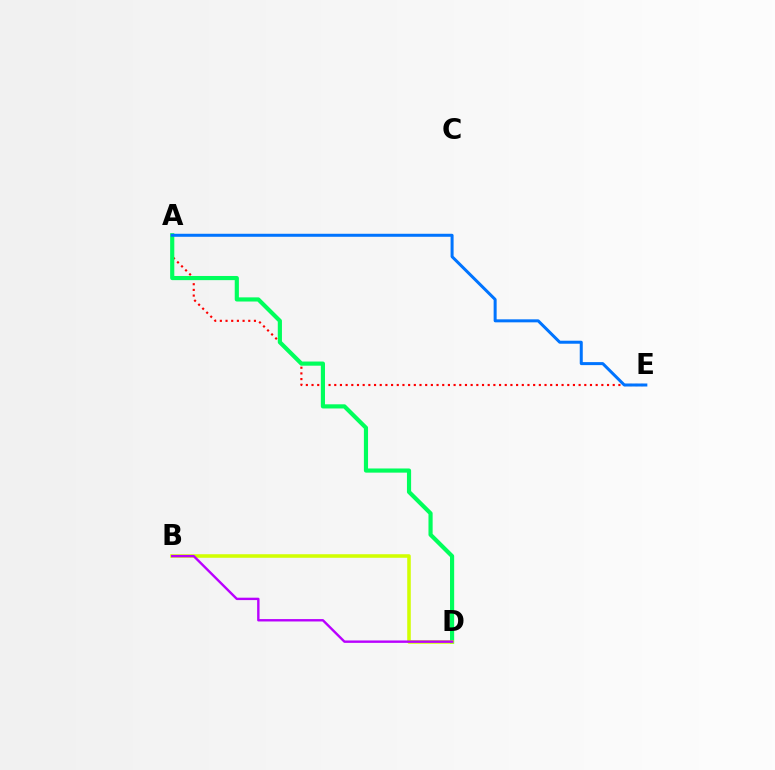{('A', 'E'): [{'color': '#ff0000', 'line_style': 'dotted', 'thickness': 1.54}, {'color': '#0074ff', 'line_style': 'solid', 'thickness': 2.16}], ('A', 'D'): [{'color': '#00ff5c', 'line_style': 'solid', 'thickness': 2.99}], ('B', 'D'): [{'color': '#d1ff00', 'line_style': 'solid', 'thickness': 2.55}, {'color': '#b900ff', 'line_style': 'solid', 'thickness': 1.72}]}